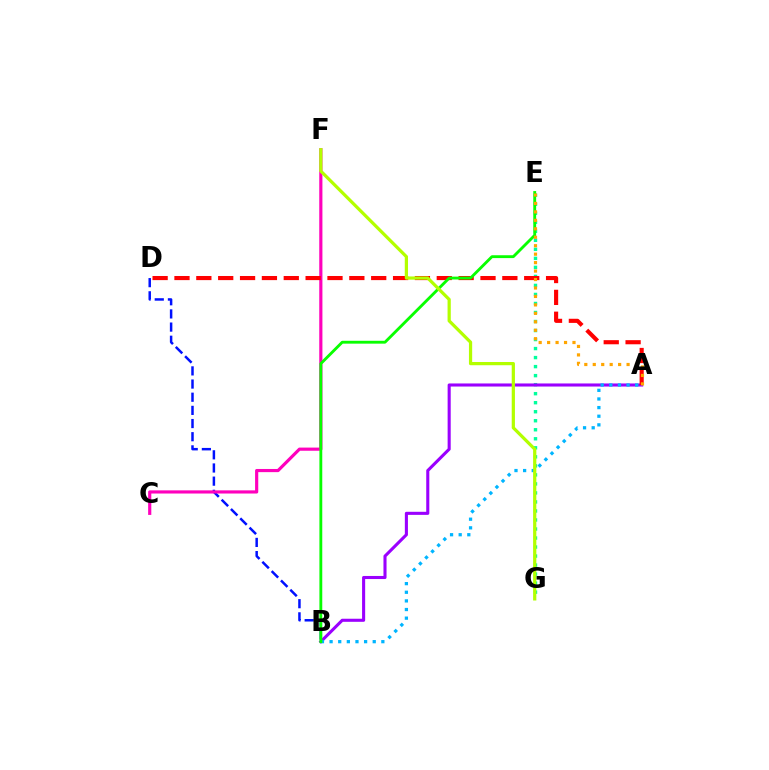{('B', 'D'): [{'color': '#0010ff', 'line_style': 'dashed', 'thickness': 1.79}], ('E', 'G'): [{'color': '#00ff9d', 'line_style': 'dotted', 'thickness': 2.45}], ('C', 'F'): [{'color': '#ff00bd', 'line_style': 'solid', 'thickness': 2.28}], ('A', 'B'): [{'color': '#9b00ff', 'line_style': 'solid', 'thickness': 2.22}, {'color': '#00b5ff', 'line_style': 'dotted', 'thickness': 2.34}], ('A', 'D'): [{'color': '#ff0000', 'line_style': 'dashed', 'thickness': 2.97}], ('B', 'E'): [{'color': '#08ff00', 'line_style': 'solid', 'thickness': 2.06}], ('A', 'E'): [{'color': '#ffa500', 'line_style': 'dotted', 'thickness': 2.3}], ('F', 'G'): [{'color': '#b3ff00', 'line_style': 'solid', 'thickness': 2.32}]}